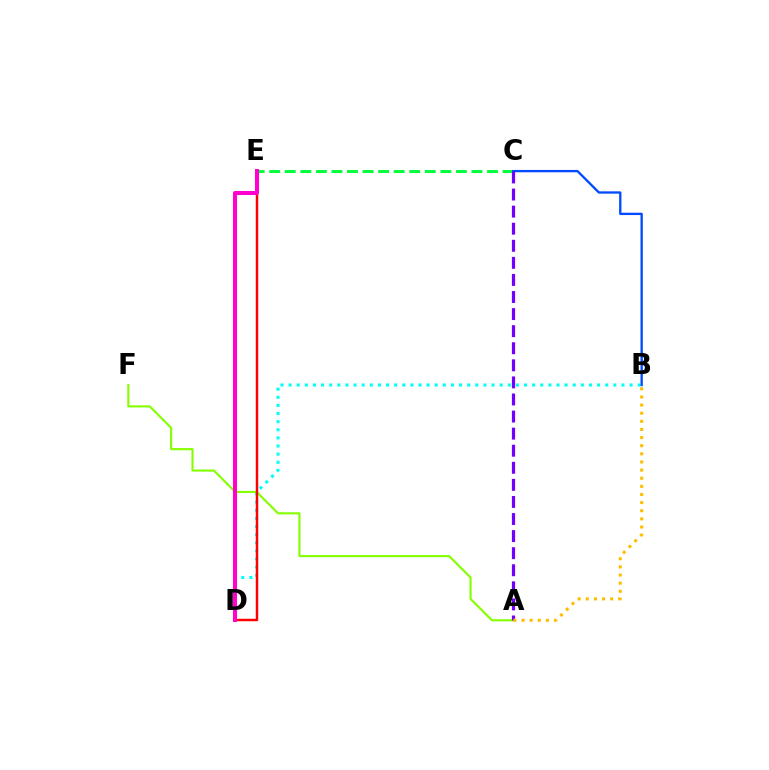{('C', 'E'): [{'color': '#00ff39', 'line_style': 'dashed', 'thickness': 2.11}], ('B', 'D'): [{'color': '#00fff6', 'line_style': 'dotted', 'thickness': 2.21}], ('A', 'F'): [{'color': '#84ff00', 'line_style': 'solid', 'thickness': 1.53}], ('B', 'C'): [{'color': '#004bff', 'line_style': 'solid', 'thickness': 1.67}], ('D', 'E'): [{'color': '#ff0000', 'line_style': 'solid', 'thickness': 1.77}, {'color': '#ff00cf', 'line_style': 'solid', 'thickness': 2.91}], ('A', 'C'): [{'color': '#7200ff', 'line_style': 'dashed', 'thickness': 2.32}], ('A', 'B'): [{'color': '#ffbd00', 'line_style': 'dotted', 'thickness': 2.21}]}